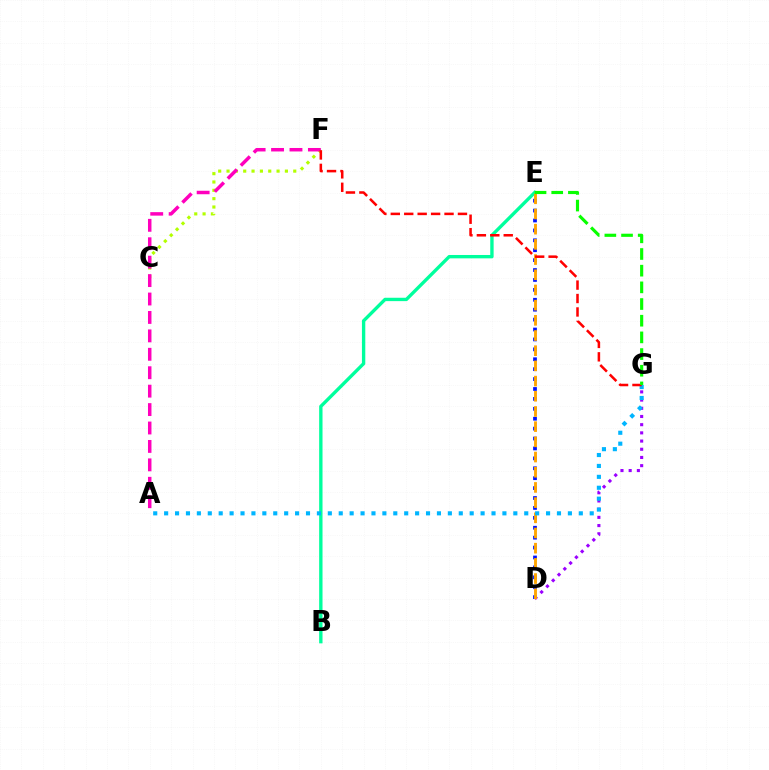{('D', 'E'): [{'color': '#0010ff', 'line_style': 'dotted', 'thickness': 2.69}, {'color': '#ffa500', 'line_style': 'dashed', 'thickness': 2.06}], ('D', 'G'): [{'color': '#9b00ff', 'line_style': 'dotted', 'thickness': 2.23}], ('B', 'E'): [{'color': '#00ff9d', 'line_style': 'solid', 'thickness': 2.42}], ('C', 'F'): [{'color': '#b3ff00', 'line_style': 'dotted', 'thickness': 2.27}], ('A', 'G'): [{'color': '#00b5ff', 'line_style': 'dotted', 'thickness': 2.96}], ('A', 'F'): [{'color': '#ff00bd', 'line_style': 'dashed', 'thickness': 2.5}], ('F', 'G'): [{'color': '#ff0000', 'line_style': 'dashed', 'thickness': 1.82}], ('E', 'G'): [{'color': '#08ff00', 'line_style': 'dashed', 'thickness': 2.27}]}